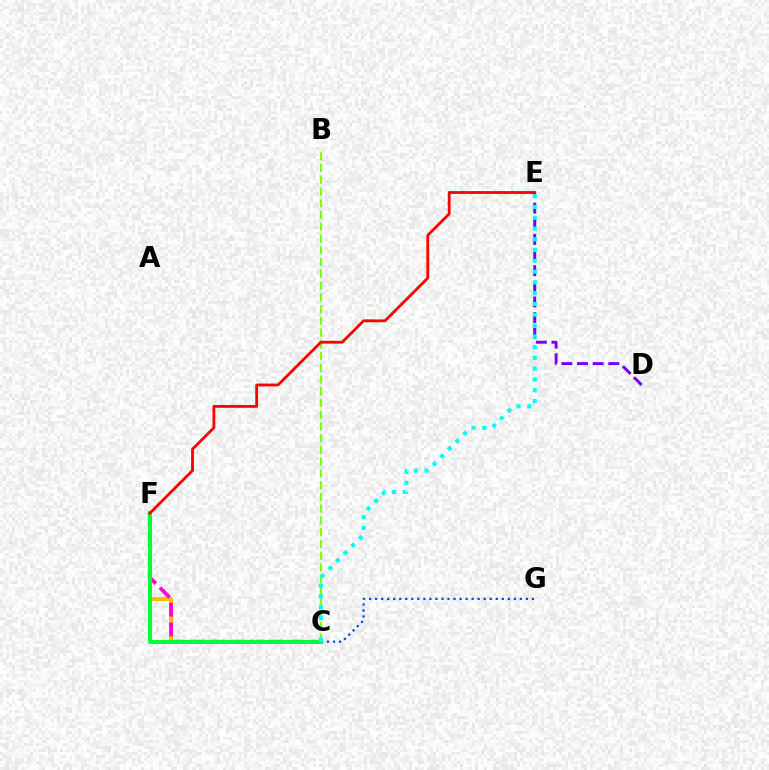{('D', 'E'): [{'color': '#7200ff', 'line_style': 'dashed', 'thickness': 2.12}], ('C', 'G'): [{'color': '#004bff', 'line_style': 'dotted', 'thickness': 1.64}], ('C', 'F'): [{'color': '#ffbd00', 'line_style': 'solid', 'thickness': 2.85}, {'color': '#ff00cf', 'line_style': 'dashed', 'thickness': 2.67}, {'color': '#00ff39', 'line_style': 'solid', 'thickness': 2.82}], ('B', 'C'): [{'color': '#84ff00', 'line_style': 'dashed', 'thickness': 1.6}], ('E', 'F'): [{'color': '#ff0000', 'line_style': 'solid', 'thickness': 2.03}], ('C', 'E'): [{'color': '#00fff6', 'line_style': 'dotted', 'thickness': 2.93}]}